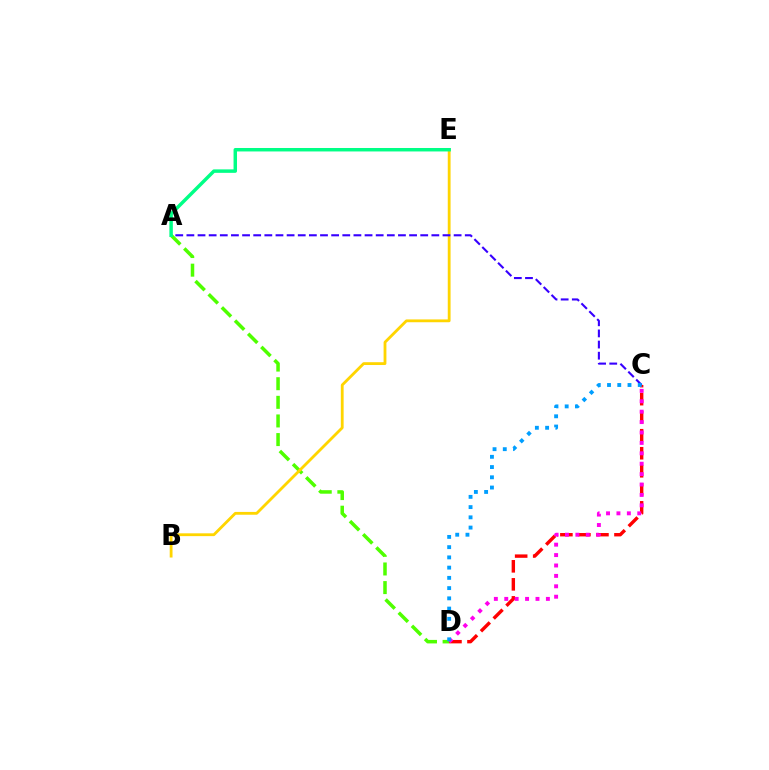{('A', 'D'): [{'color': '#4fff00', 'line_style': 'dashed', 'thickness': 2.53}], ('C', 'D'): [{'color': '#ff0000', 'line_style': 'dashed', 'thickness': 2.45}, {'color': '#ff00ed', 'line_style': 'dotted', 'thickness': 2.83}, {'color': '#009eff', 'line_style': 'dotted', 'thickness': 2.78}], ('B', 'E'): [{'color': '#ffd500', 'line_style': 'solid', 'thickness': 2.03}], ('A', 'C'): [{'color': '#3700ff', 'line_style': 'dashed', 'thickness': 1.51}], ('A', 'E'): [{'color': '#00ff86', 'line_style': 'solid', 'thickness': 2.49}]}